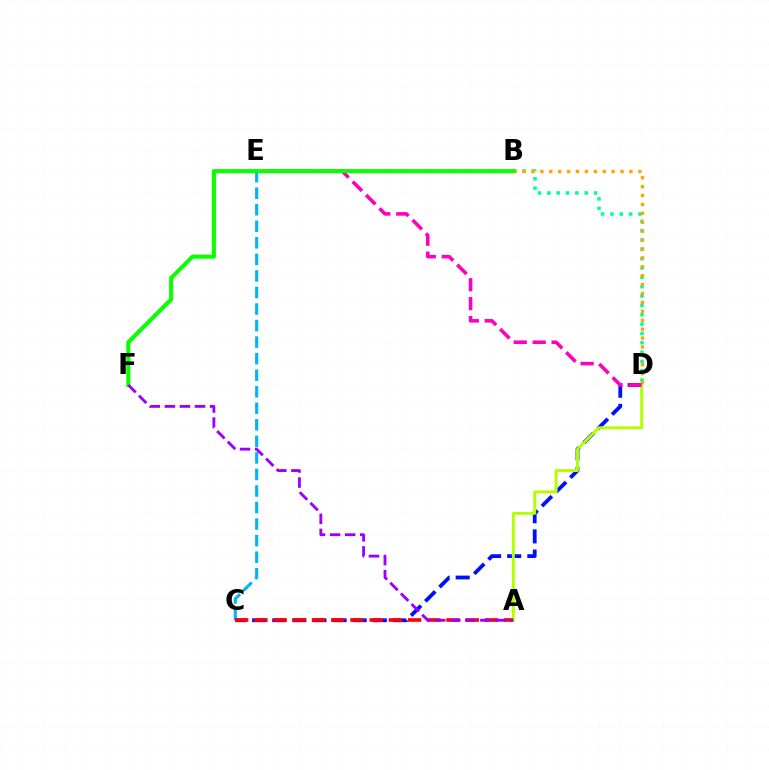{('B', 'D'): [{'color': '#00ff9d', 'line_style': 'dotted', 'thickness': 2.54}, {'color': '#ffa500', 'line_style': 'dotted', 'thickness': 2.42}], ('C', 'E'): [{'color': '#00b5ff', 'line_style': 'dashed', 'thickness': 2.25}], ('C', 'D'): [{'color': '#0010ff', 'line_style': 'dashed', 'thickness': 2.73}], ('A', 'D'): [{'color': '#b3ff00', 'line_style': 'solid', 'thickness': 2.12}], ('D', 'E'): [{'color': '#ff00bd', 'line_style': 'dashed', 'thickness': 2.57}], ('A', 'C'): [{'color': '#ff0000', 'line_style': 'dashed', 'thickness': 2.61}], ('B', 'F'): [{'color': '#08ff00', 'line_style': 'solid', 'thickness': 2.93}], ('A', 'F'): [{'color': '#9b00ff', 'line_style': 'dashed', 'thickness': 2.05}]}